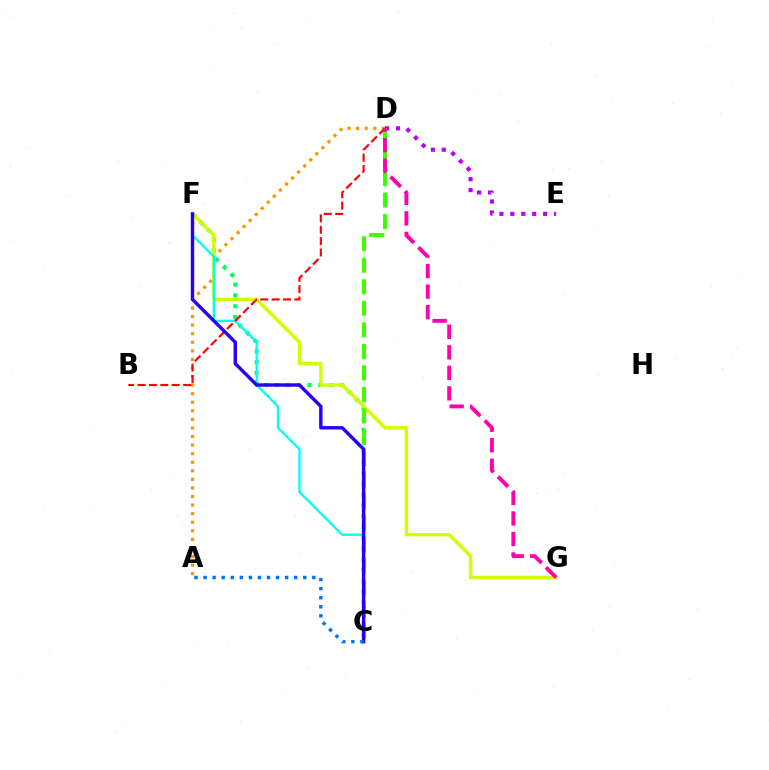{('C', 'F'): [{'color': '#00ff5c', 'line_style': 'dotted', 'thickness': 2.93}, {'color': '#00fff6', 'line_style': 'solid', 'thickness': 1.68}, {'color': '#2500ff', 'line_style': 'solid', 'thickness': 2.45}], ('A', 'D'): [{'color': '#ff9400', 'line_style': 'dotted', 'thickness': 2.33}], ('D', 'E'): [{'color': '#b900ff', 'line_style': 'dotted', 'thickness': 2.97}], ('F', 'G'): [{'color': '#d1ff00', 'line_style': 'solid', 'thickness': 2.45}], ('C', 'D'): [{'color': '#3dff00', 'line_style': 'dashed', 'thickness': 2.92}], ('B', 'D'): [{'color': '#ff0000', 'line_style': 'dashed', 'thickness': 1.55}], ('A', 'C'): [{'color': '#0074ff', 'line_style': 'dotted', 'thickness': 2.46}], ('D', 'G'): [{'color': '#ff00ac', 'line_style': 'dashed', 'thickness': 2.79}]}